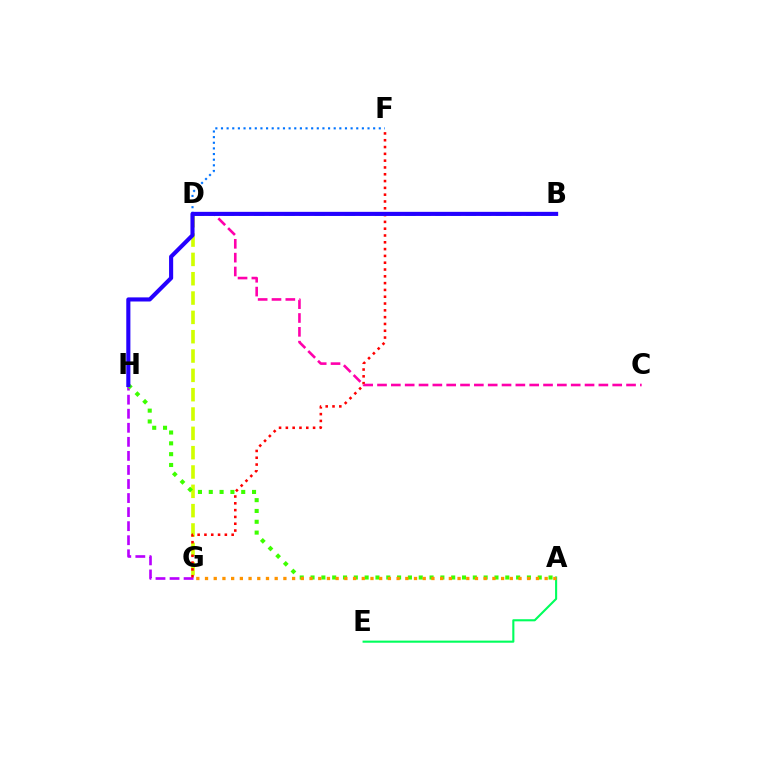{('G', 'H'): [{'color': '#b900ff', 'line_style': 'dashed', 'thickness': 1.91}], ('A', 'E'): [{'color': '#00ff5c', 'line_style': 'solid', 'thickness': 1.52}], ('D', 'G'): [{'color': '#d1ff00', 'line_style': 'dashed', 'thickness': 2.63}], ('F', 'G'): [{'color': '#ff0000', 'line_style': 'dotted', 'thickness': 1.85}], ('A', 'H'): [{'color': '#3dff00', 'line_style': 'dotted', 'thickness': 2.94}], ('A', 'G'): [{'color': '#ff9400', 'line_style': 'dotted', 'thickness': 2.37}], ('D', 'F'): [{'color': '#0074ff', 'line_style': 'dotted', 'thickness': 1.53}], ('B', 'D'): [{'color': '#00fff6', 'line_style': 'dashed', 'thickness': 2.05}], ('C', 'D'): [{'color': '#ff00ac', 'line_style': 'dashed', 'thickness': 1.88}], ('B', 'H'): [{'color': '#2500ff', 'line_style': 'solid', 'thickness': 2.96}]}